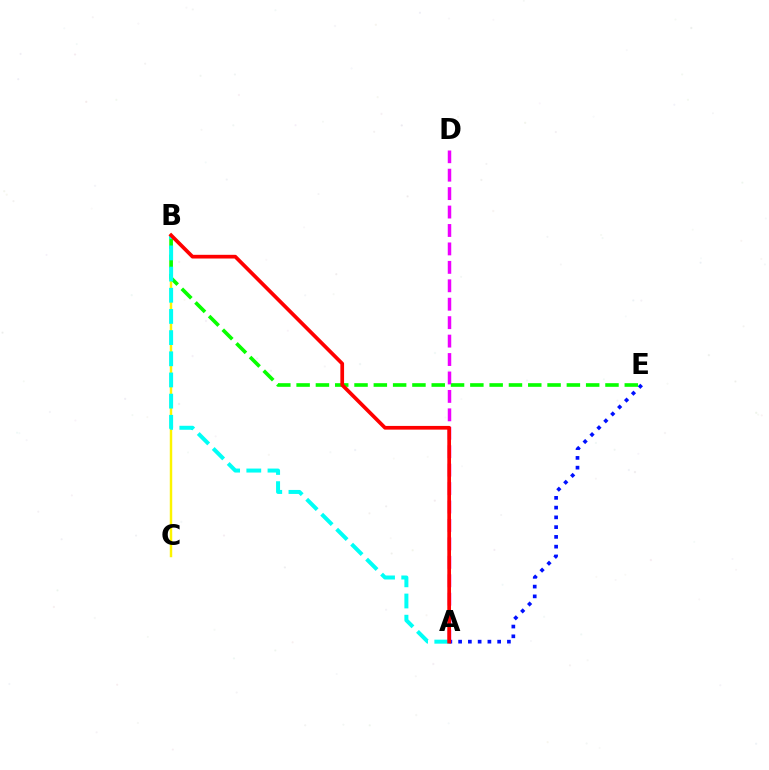{('B', 'C'): [{'color': '#fcf500', 'line_style': 'solid', 'thickness': 1.76}], ('A', 'E'): [{'color': '#0010ff', 'line_style': 'dotted', 'thickness': 2.65}], ('B', 'E'): [{'color': '#08ff00', 'line_style': 'dashed', 'thickness': 2.62}], ('A', 'B'): [{'color': '#00fff6', 'line_style': 'dashed', 'thickness': 2.88}, {'color': '#ff0000', 'line_style': 'solid', 'thickness': 2.67}], ('A', 'D'): [{'color': '#ee00ff', 'line_style': 'dashed', 'thickness': 2.5}]}